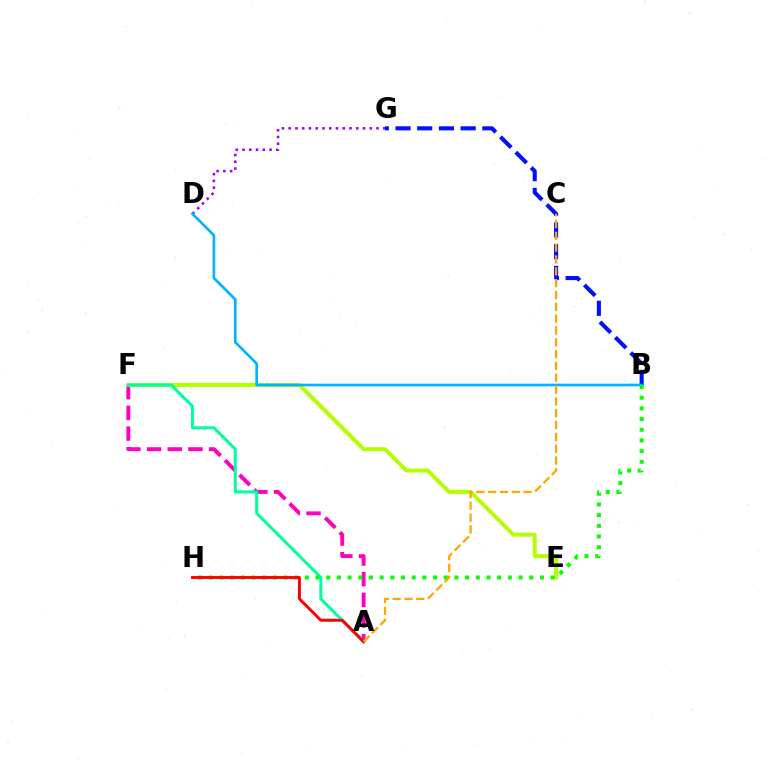{('A', 'F'): [{'color': '#ff00bd', 'line_style': 'dashed', 'thickness': 2.81}, {'color': '#00ff9d', 'line_style': 'solid', 'thickness': 2.19}], ('D', 'G'): [{'color': '#9b00ff', 'line_style': 'dotted', 'thickness': 1.84}], ('E', 'F'): [{'color': '#b3ff00', 'line_style': 'solid', 'thickness': 2.84}], ('B', 'G'): [{'color': '#0010ff', 'line_style': 'dashed', 'thickness': 2.95}], ('B', 'D'): [{'color': '#00b5ff', 'line_style': 'solid', 'thickness': 1.92}], ('B', 'H'): [{'color': '#08ff00', 'line_style': 'dotted', 'thickness': 2.9}], ('A', 'H'): [{'color': '#ff0000', 'line_style': 'solid', 'thickness': 2.11}], ('A', 'C'): [{'color': '#ffa500', 'line_style': 'dashed', 'thickness': 1.61}]}